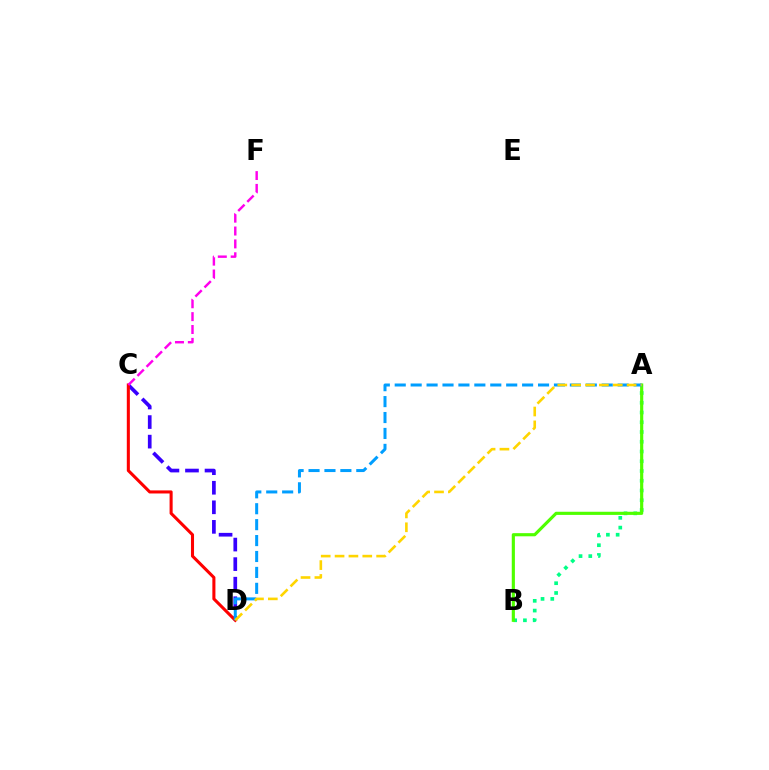{('A', 'B'): [{'color': '#00ff86', 'line_style': 'dotted', 'thickness': 2.65}, {'color': '#4fff00', 'line_style': 'solid', 'thickness': 2.27}], ('C', 'D'): [{'color': '#3700ff', 'line_style': 'dashed', 'thickness': 2.66}, {'color': '#ff0000', 'line_style': 'solid', 'thickness': 2.21}], ('A', 'D'): [{'color': '#009eff', 'line_style': 'dashed', 'thickness': 2.16}, {'color': '#ffd500', 'line_style': 'dashed', 'thickness': 1.88}], ('C', 'F'): [{'color': '#ff00ed', 'line_style': 'dashed', 'thickness': 1.75}]}